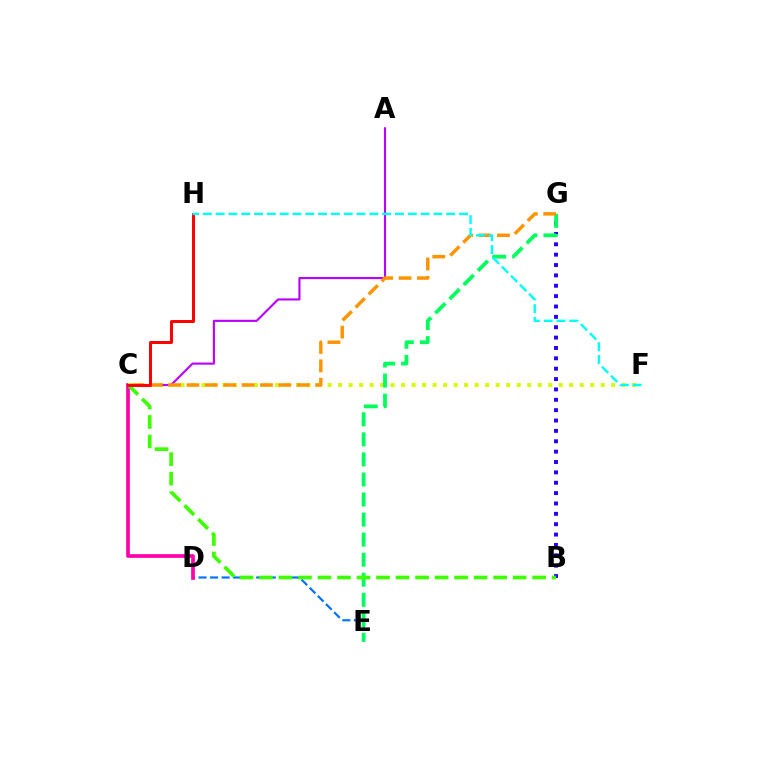{('D', 'E'): [{'color': '#0074ff', 'line_style': 'dashed', 'thickness': 1.57}], ('C', 'D'): [{'color': '#ff00ac', 'line_style': 'solid', 'thickness': 2.66}], ('C', 'F'): [{'color': '#d1ff00', 'line_style': 'dotted', 'thickness': 2.85}], ('B', 'G'): [{'color': '#2500ff', 'line_style': 'dotted', 'thickness': 2.82}], ('E', 'G'): [{'color': '#00ff5c', 'line_style': 'dashed', 'thickness': 2.72}], ('B', 'C'): [{'color': '#3dff00', 'line_style': 'dashed', 'thickness': 2.65}], ('A', 'C'): [{'color': '#b900ff', 'line_style': 'solid', 'thickness': 1.53}], ('C', 'G'): [{'color': '#ff9400', 'line_style': 'dashed', 'thickness': 2.5}], ('C', 'H'): [{'color': '#ff0000', 'line_style': 'solid', 'thickness': 2.14}], ('F', 'H'): [{'color': '#00fff6', 'line_style': 'dashed', 'thickness': 1.74}]}